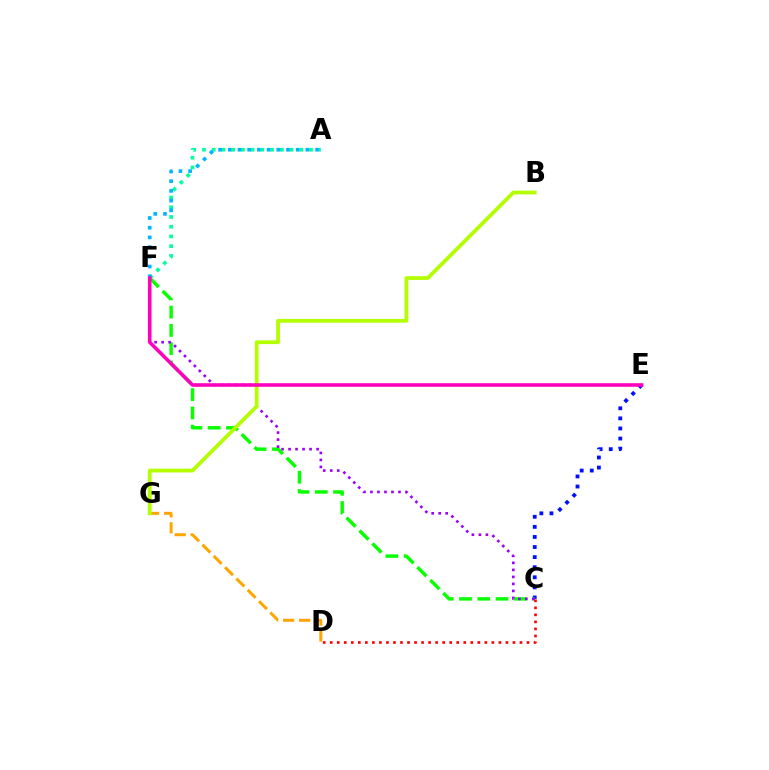{('A', 'F'): [{'color': '#00ff9d', 'line_style': 'dotted', 'thickness': 2.64}, {'color': '#00b5ff', 'line_style': 'dotted', 'thickness': 2.64}], ('C', 'E'): [{'color': '#0010ff', 'line_style': 'dotted', 'thickness': 2.74}], ('D', 'G'): [{'color': '#ffa500', 'line_style': 'dashed', 'thickness': 2.17}], ('C', 'F'): [{'color': '#08ff00', 'line_style': 'dashed', 'thickness': 2.48}, {'color': '#9b00ff', 'line_style': 'dotted', 'thickness': 1.9}], ('C', 'D'): [{'color': '#ff0000', 'line_style': 'dotted', 'thickness': 1.91}], ('B', 'G'): [{'color': '#b3ff00', 'line_style': 'solid', 'thickness': 2.71}], ('E', 'F'): [{'color': '#ff00bd', 'line_style': 'solid', 'thickness': 2.58}]}